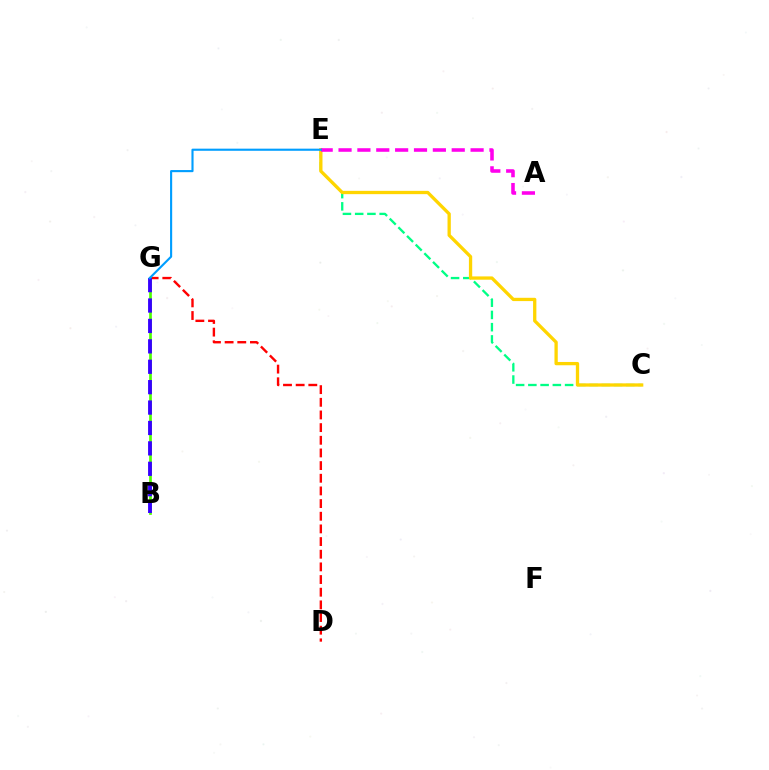{('C', 'E'): [{'color': '#00ff86', 'line_style': 'dashed', 'thickness': 1.66}, {'color': '#ffd500', 'line_style': 'solid', 'thickness': 2.37}], ('D', 'G'): [{'color': '#ff0000', 'line_style': 'dashed', 'thickness': 1.72}], ('A', 'E'): [{'color': '#ff00ed', 'line_style': 'dashed', 'thickness': 2.56}], ('B', 'G'): [{'color': '#4fff00', 'line_style': 'solid', 'thickness': 1.94}, {'color': '#3700ff', 'line_style': 'dashed', 'thickness': 2.77}], ('E', 'G'): [{'color': '#009eff', 'line_style': 'solid', 'thickness': 1.53}]}